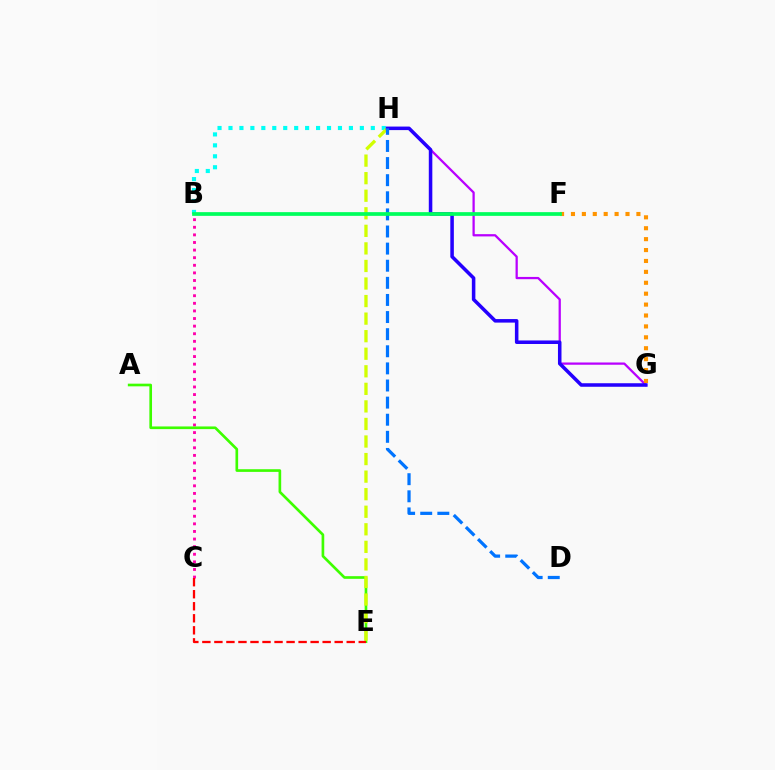{('B', 'C'): [{'color': '#ff00ac', 'line_style': 'dotted', 'thickness': 2.07}], ('B', 'H'): [{'color': '#00fff6', 'line_style': 'dotted', 'thickness': 2.97}], ('G', 'H'): [{'color': '#b900ff', 'line_style': 'solid', 'thickness': 1.63}, {'color': '#2500ff', 'line_style': 'solid', 'thickness': 2.54}], ('A', 'E'): [{'color': '#3dff00', 'line_style': 'solid', 'thickness': 1.92}], ('C', 'E'): [{'color': '#ff0000', 'line_style': 'dashed', 'thickness': 1.63}], ('E', 'H'): [{'color': '#d1ff00', 'line_style': 'dashed', 'thickness': 2.38}], ('D', 'H'): [{'color': '#0074ff', 'line_style': 'dashed', 'thickness': 2.32}], ('F', 'G'): [{'color': '#ff9400', 'line_style': 'dotted', 'thickness': 2.96}], ('B', 'F'): [{'color': '#00ff5c', 'line_style': 'solid', 'thickness': 2.67}]}